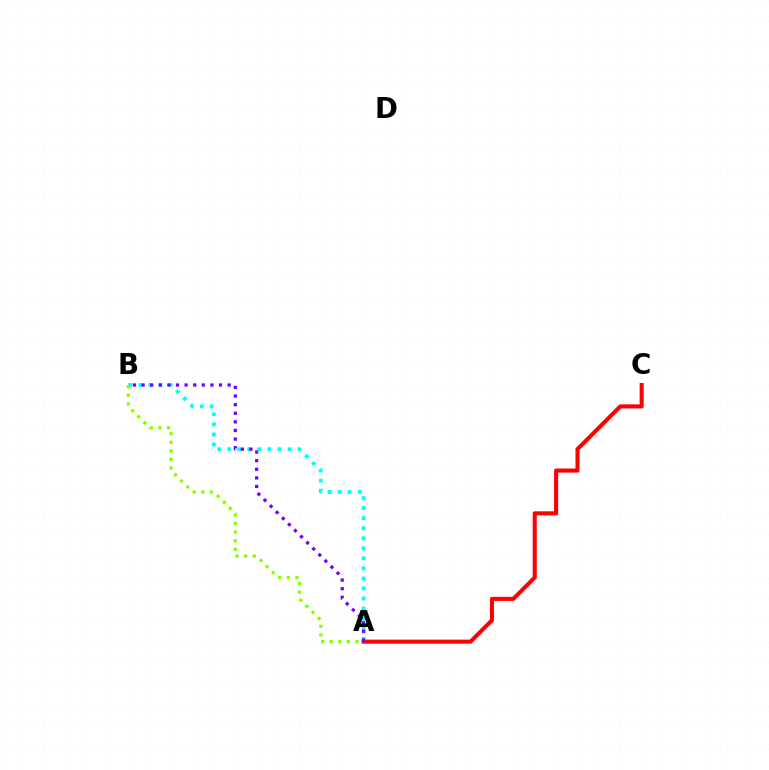{('A', 'C'): [{'color': '#ff0000', 'line_style': 'solid', 'thickness': 2.93}], ('A', 'B'): [{'color': '#00fff6', 'line_style': 'dotted', 'thickness': 2.73}, {'color': '#84ff00', 'line_style': 'dotted', 'thickness': 2.33}, {'color': '#7200ff', 'line_style': 'dotted', 'thickness': 2.34}]}